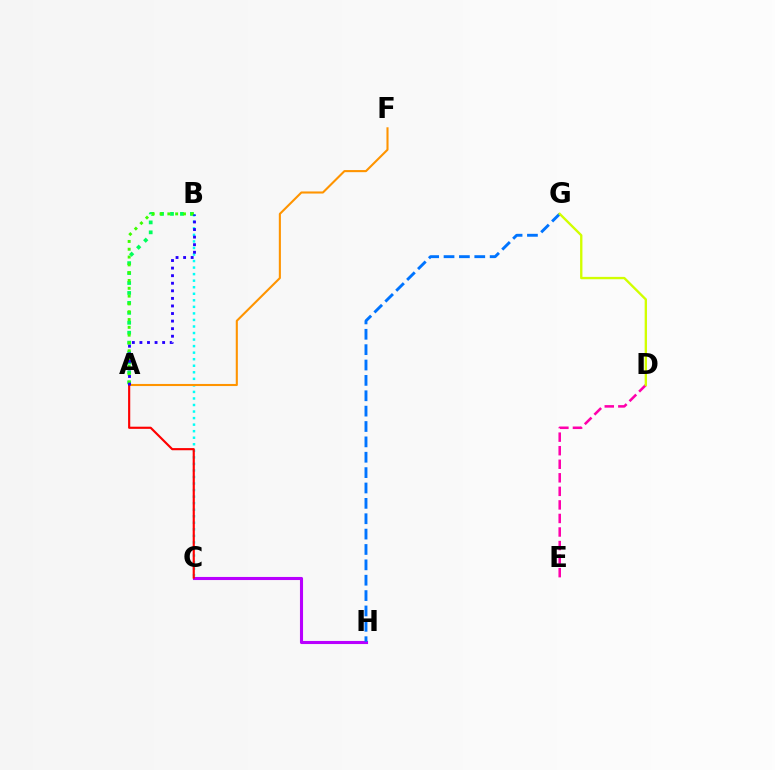{('A', 'B'): [{'color': '#00ff5c', 'line_style': 'dotted', 'thickness': 2.7}, {'color': '#3dff00', 'line_style': 'dotted', 'thickness': 2.12}, {'color': '#2500ff', 'line_style': 'dotted', 'thickness': 2.06}], ('B', 'C'): [{'color': '#00fff6', 'line_style': 'dotted', 'thickness': 1.78}], ('A', 'F'): [{'color': '#ff9400', 'line_style': 'solid', 'thickness': 1.51}], ('C', 'H'): [{'color': '#b900ff', 'line_style': 'solid', 'thickness': 2.23}], ('D', 'E'): [{'color': '#ff00ac', 'line_style': 'dashed', 'thickness': 1.84}], ('A', 'C'): [{'color': '#ff0000', 'line_style': 'solid', 'thickness': 1.55}], ('G', 'H'): [{'color': '#0074ff', 'line_style': 'dashed', 'thickness': 2.09}], ('D', 'G'): [{'color': '#d1ff00', 'line_style': 'solid', 'thickness': 1.69}]}